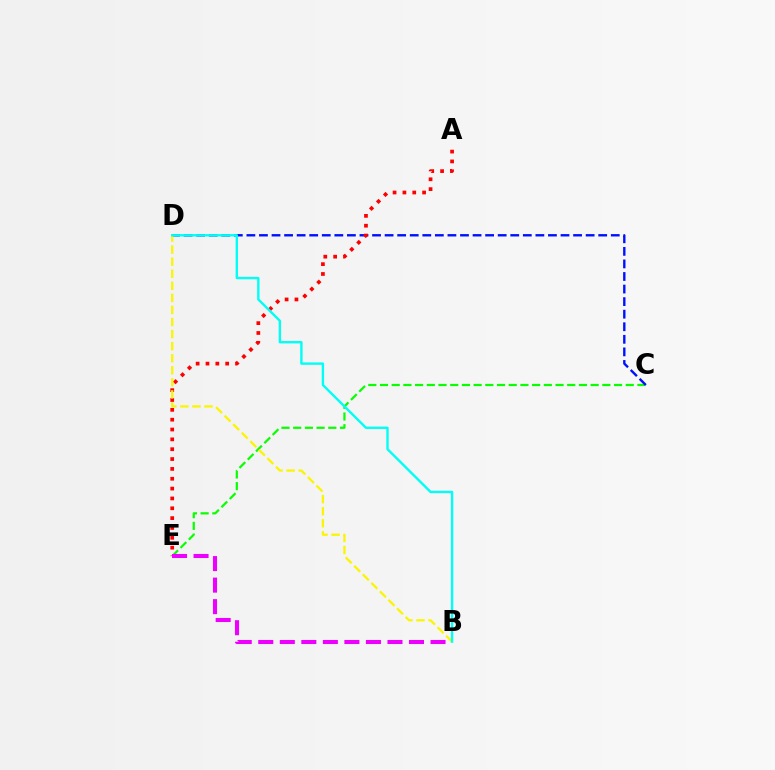{('C', 'E'): [{'color': '#08ff00', 'line_style': 'dashed', 'thickness': 1.59}], ('C', 'D'): [{'color': '#0010ff', 'line_style': 'dashed', 'thickness': 1.71}], ('A', 'E'): [{'color': '#ff0000', 'line_style': 'dotted', 'thickness': 2.67}], ('B', 'D'): [{'color': '#fcf500', 'line_style': 'dashed', 'thickness': 1.64}, {'color': '#00fff6', 'line_style': 'solid', 'thickness': 1.72}], ('B', 'E'): [{'color': '#ee00ff', 'line_style': 'dashed', 'thickness': 2.93}]}